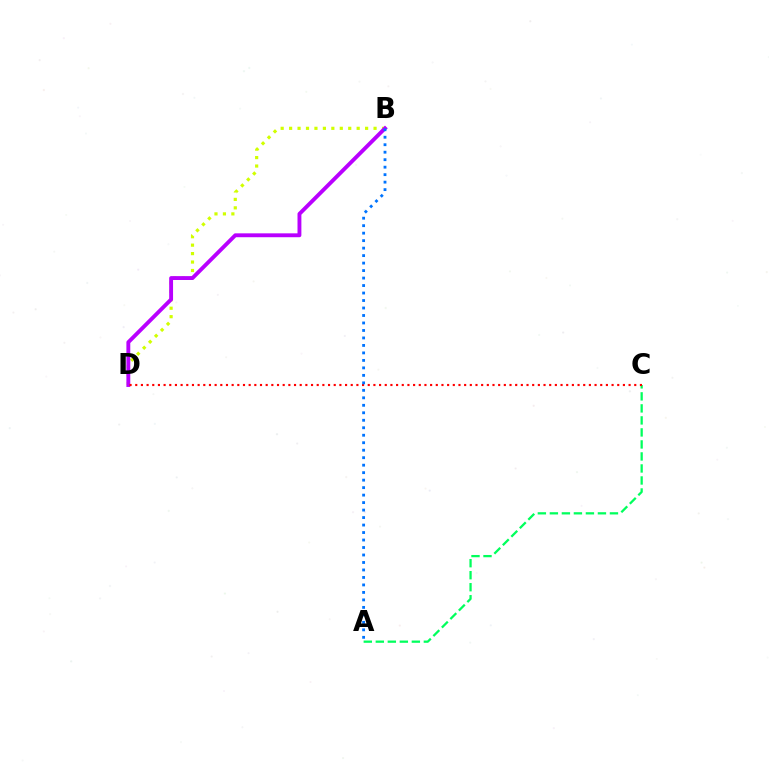{('B', 'D'): [{'color': '#d1ff00', 'line_style': 'dotted', 'thickness': 2.29}, {'color': '#b900ff', 'line_style': 'solid', 'thickness': 2.79}], ('A', 'C'): [{'color': '#00ff5c', 'line_style': 'dashed', 'thickness': 1.63}], ('C', 'D'): [{'color': '#ff0000', 'line_style': 'dotted', 'thickness': 1.54}], ('A', 'B'): [{'color': '#0074ff', 'line_style': 'dotted', 'thickness': 2.03}]}